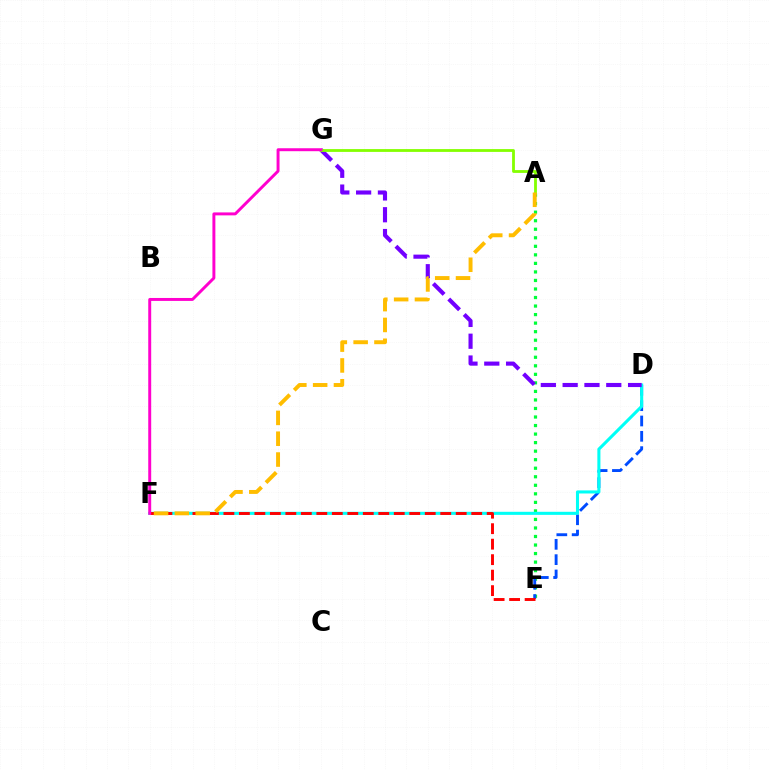{('A', 'E'): [{'color': '#00ff39', 'line_style': 'dotted', 'thickness': 2.32}], ('D', 'E'): [{'color': '#004bff', 'line_style': 'dashed', 'thickness': 2.08}], ('D', 'F'): [{'color': '#00fff6', 'line_style': 'solid', 'thickness': 2.21}], ('E', 'F'): [{'color': '#ff0000', 'line_style': 'dashed', 'thickness': 2.1}], ('D', 'G'): [{'color': '#7200ff', 'line_style': 'dashed', 'thickness': 2.96}], ('A', 'G'): [{'color': '#84ff00', 'line_style': 'solid', 'thickness': 2.02}], ('A', 'F'): [{'color': '#ffbd00', 'line_style': 'dashed', 'thickness': 2.83}], ('F', 'G'): [{'color': '#ff00cf', 'line_style': 'solid', 'thickness': 2.12}]}